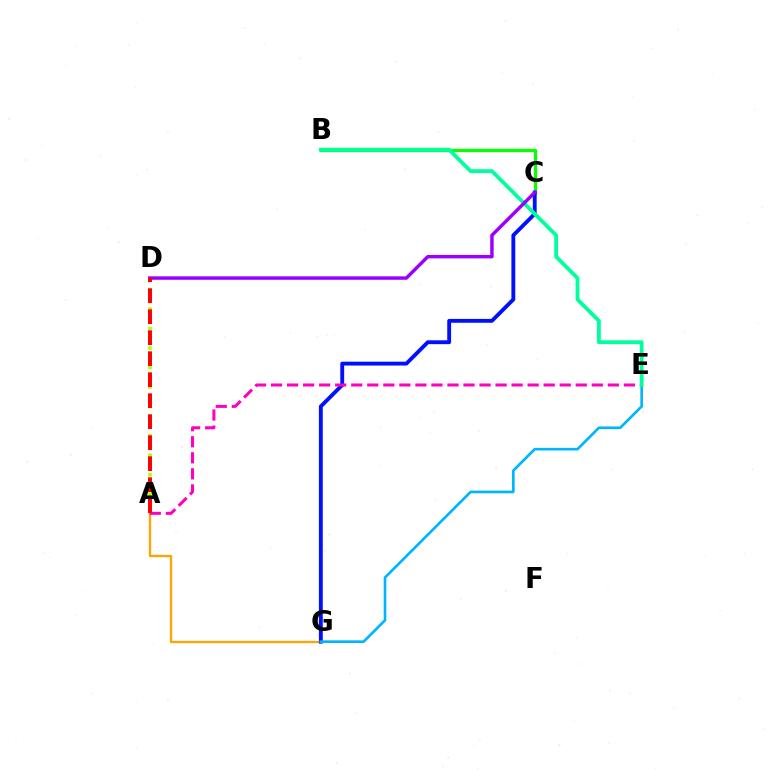{('A', 'G'): [{'color': '#ffa500', 'line_style': 'solid', 'thickness': 1.65}], ('A', 'D'): [{'color': '#b3ff00', 'line_style': 'dotted', 'thickness': 2.65}, {'color': '#ff0000', 'line_style': 'dashed', 'thickness': 2.85}], ('B', 'C'): [{'color': '#08ff00', 'line_style': 'solid', 'thickness': 2.35}], ('C', 'G'): [{'color': '#0010ff', 'line_style': 'solid', 'thickness': 2.78}], ('E', 'G'): [{'color': '#00b5ff', 'line_style': 'solid', 'thickness': 1.91}], ('A', 'E'): [{'color': '#ff00bd', 'line_style': 'dashed', 'thickness': 2.18}], ('B', 'E'): [{'color': '#00ff9d', 'line_style': 'solid', 'thickness': 2.75}], ('C', 'D'): [{'color': '#9b00ff', 'line_style': 'solid', 'thickness': 2.48}]}